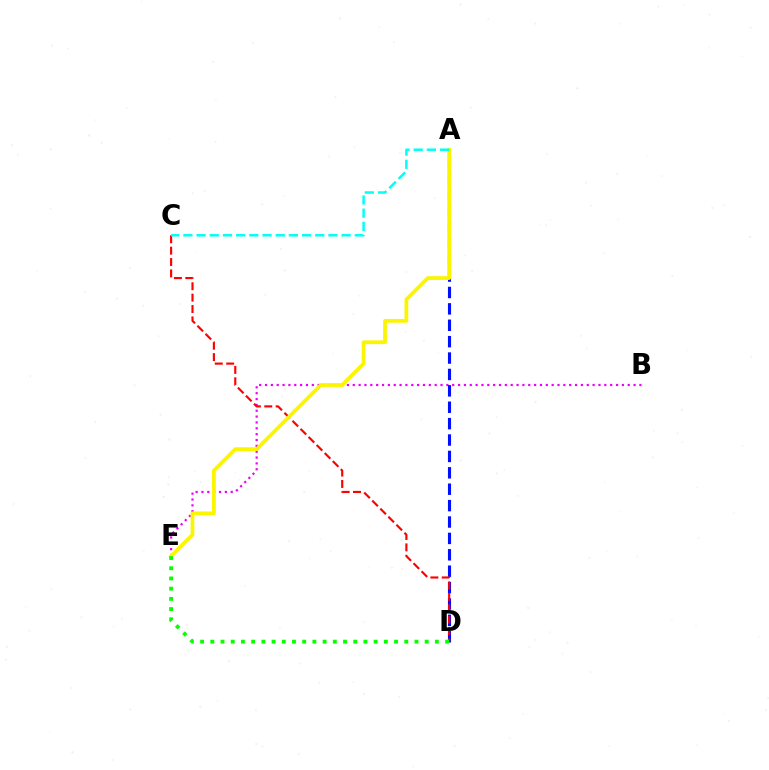{('B', 'E'): [{'color': '#ee00ff', 'line_style': 'dotted', 'thickness': 1.59}], ('A', 'D'): [{'color': '#0010ff', 'line_style': 'dashed', 'thickness': 2.23}], ('C', 'D'): [{'color': '#ff0000', 'line_style': 'dashed', 'thickness': 1.55}], ('A', 'E'): [{'color': '#fcf500', 'line_style': 'solid', 'thickness': 2.71}], ('D', 'E'): [{'color': '#08ff00', 'line_style': 'dotted', 'thickness': 2.77}], ('A', 'C'): [{'color': '#00fff6', 'line_style': 'dashed', 'thickness': 1.79}]}